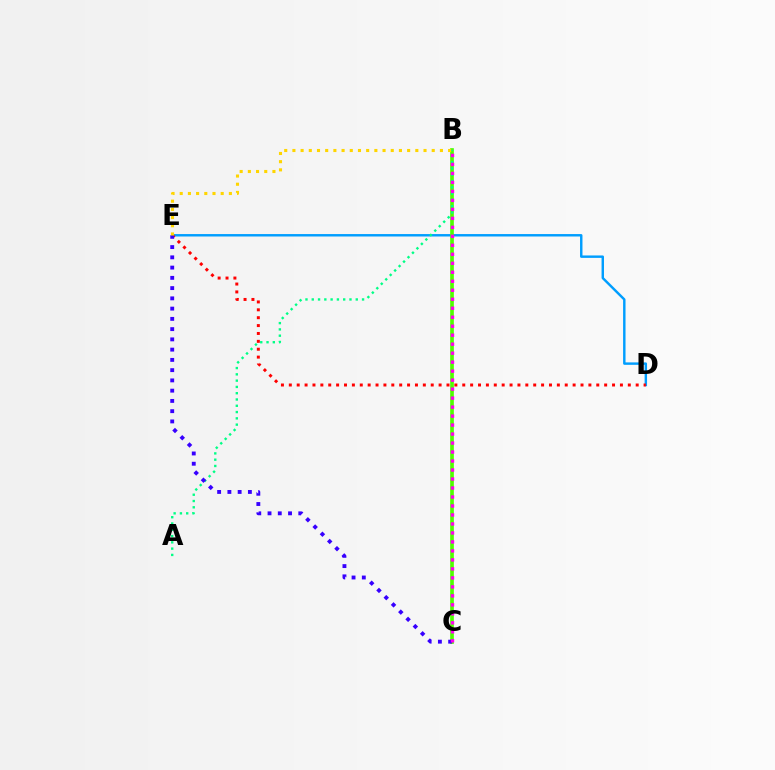{('D', 'E'): [{'color': '#009eff', 'line_style': 'solid', 'thickness': 1.75}, {'color': '#ff0000', 'line_style': 'dotted', 'thickness': 2.14}], ('B', 'C'): [{'color': '#4fff00', 'line_style': 'solid', 'thickness': 2.64}, {'color': '#ff00ed', 'line_style': 'dotted', 'thickness': 2.44}], ('A', 'B'): [{'color': '#00ff86', 'line_style': 'dotted', 'thickness': 1.71}], ('C', 'E'): [{'color': '#3700ff', 'line_style': 'dotted', 'thickness': 2.79}], ('B', 'E'): [{'color': '#ffd500', 'line_style': 'dotted', 'thickness': 2.23}]}